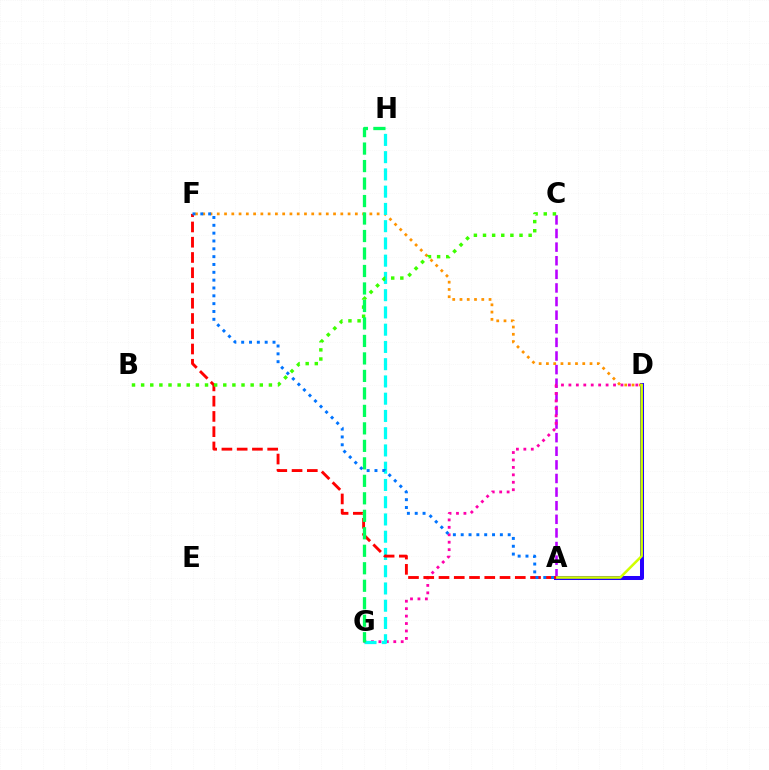{('A', 'D'): [{'color': '#2500ff', 'line_style': 'solid', 'thickness': 2.89}, {'color': '#d1ff00', 'line_style': 'solid', 'thickness': 1.81}], ('A', 'C'): [{'color': '#b900ff', 'line_style': 'dashed', 'thickness': 1.85}], ('D', 'F'): [{'color': '#ff9400', 'line_style': 'dotted', 'thickness': 1.97}], ('D', 'G'): [{'color': '#ff00ac', 'line_style': 'dotted', 'thickness': 2.02}], ('G', 'H'): [{'color': '#00fff6', 'line_style': 'dashed', 'thickness': 2.34}, {'color': '#00ff5c', 'line_style': 'dashed', 'thickness': 2.38}], ('A', 'F'): [{'color': '#ff0000', 'line_style': 'dashed', 'thickness': 2.07}, {'color': '#0074ff', 'line_style': 'dotted', 'thickness': 2.13}], ('B', 'C'): [{'color': '#3dff00', 'line_style': 'dotted', 'thickness': 2.48}]}